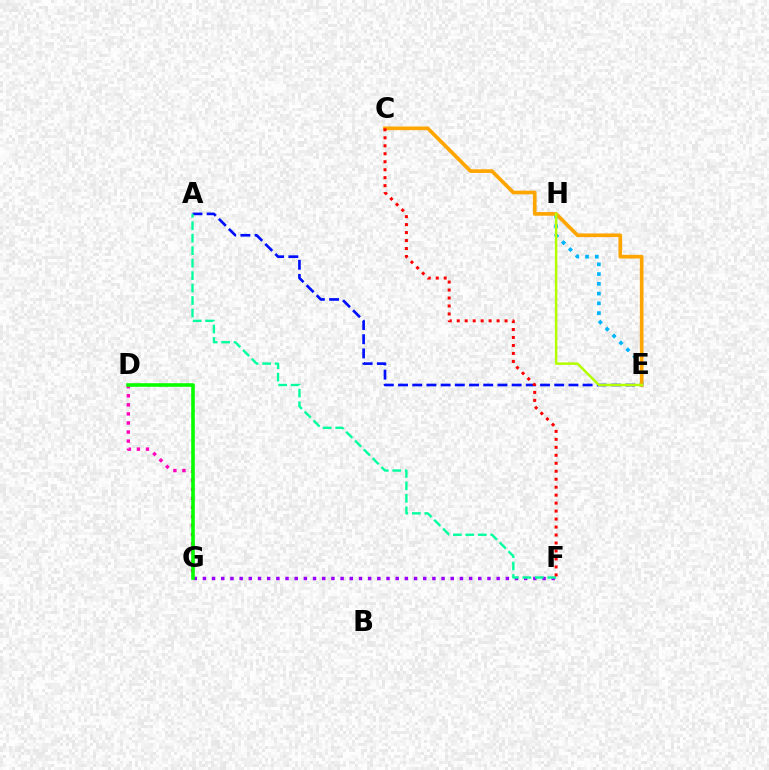{('D', 'G'): [{'color': '#ff00bd', 'line_style': 'dotted', 'thickness': 2.46}, {'color': '#08ff00', 'line_style': 'solid', 'thickness': 2.59}], ('F', 'G'): [{'color': '#9b00ff', 'line_style': 'dotted', 'thickness': 2.49}], ('A', 'E'): [{'color': '#0010ff', 'line_style': 'dashed', 'thickness': 1.93}], ('A', 'F'): [{'color': '#00ff9d', 'line_style': 'dashed', 'thickness': 1.69}], ('E', 'H'): [{'color': '#00b5ff', 'line_style': 'dotted', 'thickness': 2.65}, {'color': '#b3ff00', 'line_style': 'solid', 'thickness': 1.81}], ('C', 'E'): [{'color': '#ffa500', 'line_style': 'solid', 'thickness': 2.64}], ('C', 'F'): [{'color': '#ff0000', 'line_style': 'dotted', 'thickness': 2.17}]}